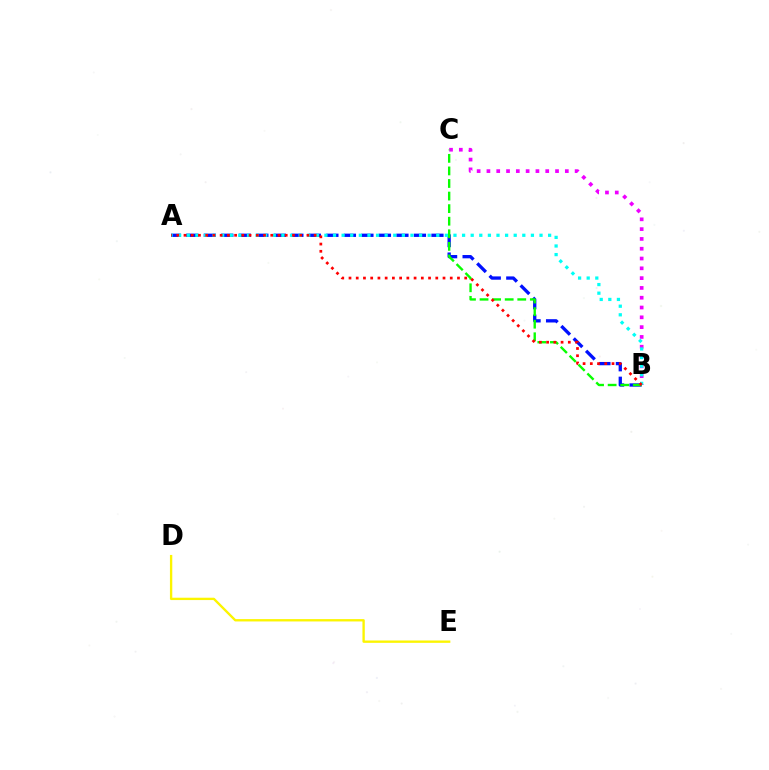{('A', 'B'): [{'color': '#0010ff', 'line_style': 'dashed', 'thickness': 2.38}, {'color': '#00fff6', 'line_style': 'dotted', 'thickness': 2.34}, {'color': '#ff0000', 'line_style': 'dotted', 'thickness': 1.96}], ('B', 'C'): [{'color': '#ee00ff', 'line_style': 'dotted', 'thickness': 2.66}, {'color': '#08ff00', 'line_style': 'dashed', 'thickness': 1.71}], ('D', 'E'): [{'color': '#fcf500', 'line_style': 'solid', 'thickness': 1.69}]}